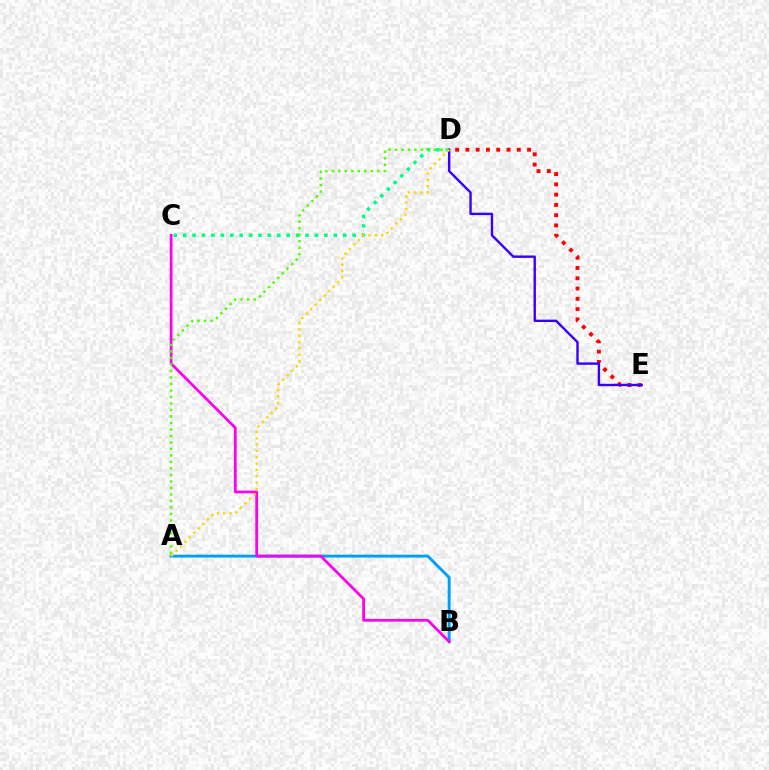{('C', 'D'): [{'color': '#00ff86', 'line_style': 'dotted', 'thickness': 2.56}], ('A', 'B'): [{'color': '#009eff', 'line_style': 'solid', 'thickness': 2.08}], ('B', 'C'): [{'color': '#ff00ed', 'line_style': 'solid', 'thickness': 1.99}], ('A', 'D'): [{'color': '#4fff00', 'line_style': 'dotted', 'thickness': 1.77}, {'color': '#ffd500', 'line_style': 'dotted', 'thickness': 1.72}], ('D', 'E'): [{'color': '#ff0000', 'line_style': 'dotted', 'thickness': 2.79}, {'color': '#3700ff', 'line_style': 'solid', 'thickness': 1.73}]}